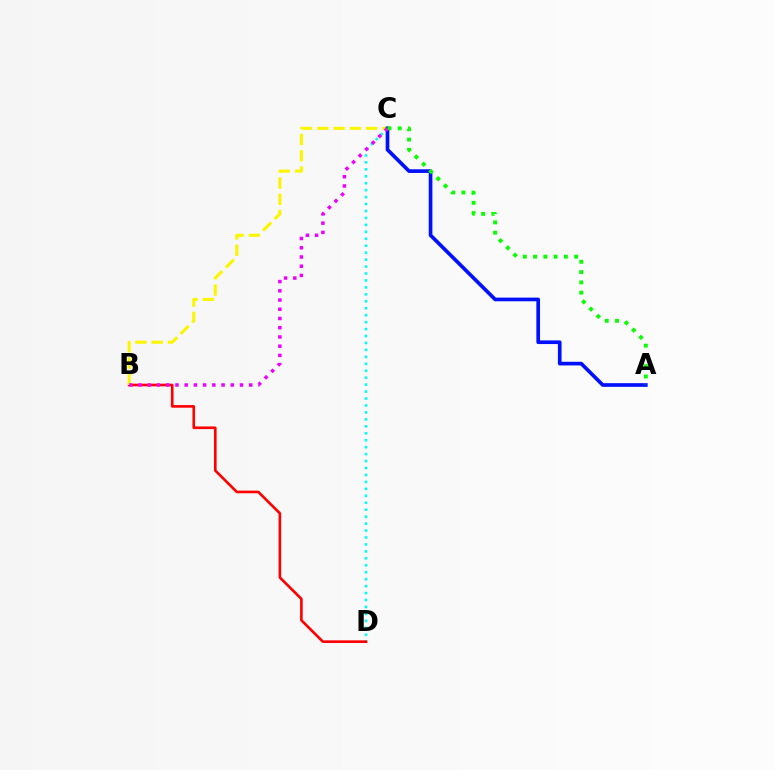{('C', 'D'): [{'color': '#00fff6', 'line_style': 'dotted', 'thickness': 1.89}], ('B', 'D'): [{'color': '#ff0000', 'line_style': 'solid', 'thickness': 1.89}], ('B', 'C'): [{'color': '#fcf500', 'line_style': 'dashed', 'thickness': 2.21}, {'color': '#ee00ff', 'line_style': 'dotted', 'thickness': 2.51}], ('A', 'C'): [{'color': '#0010ff', 'line_style': 'solid', 'thickness': 2.64}, {'color': '#08ff00', 'line_style': 'dotted', 'thickness': 2.79}]}